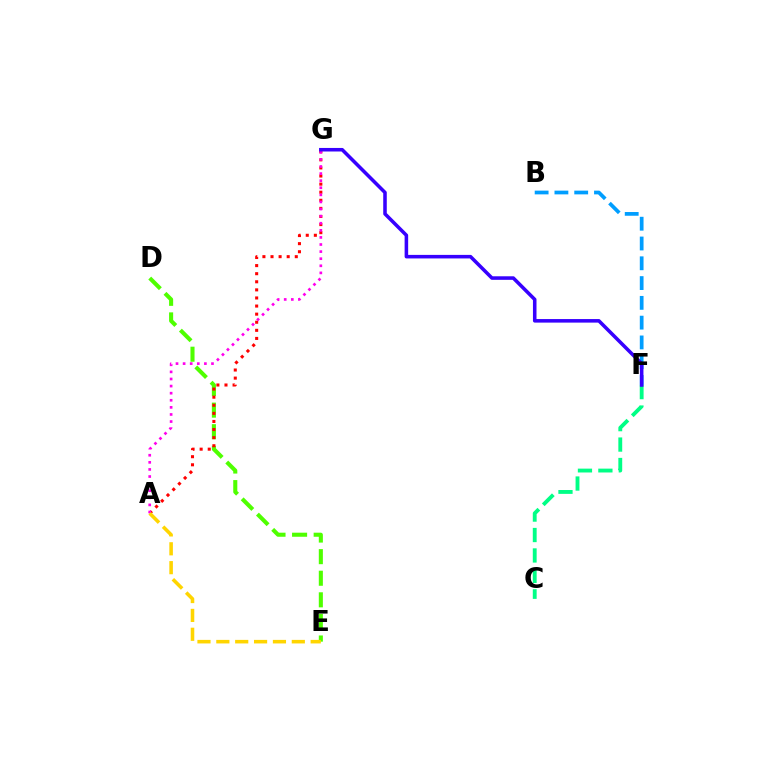{('B', 'F'): [{'color': '#009eff', 'line_style': 'dashed', 'thickness': 2.69}], ('D', 'E'): [{'color': '#4fff00', 'line_style': 'dashed', 'thickness': 2.93}], ('A', 'G'): [{'color': '#ff0000', 'line_style': 'dotted', 'thickness': 2.2}, {'color': '#ff00ed', 'line_style': 'dotted', 'thickness': 1.93}], ('C', 'F'): [{'color': '#00ff86', 'line_style': 'dashed', 'thickness': 2.78}], ('A', 'E'): [{'color': '#ffd500', 'line_style': 'dashed', 'thickness': 2.56}], ('F', 'G'): [{'color': '#3700ff', 'line_style': 'solid', 'thickness': 2.56}]}